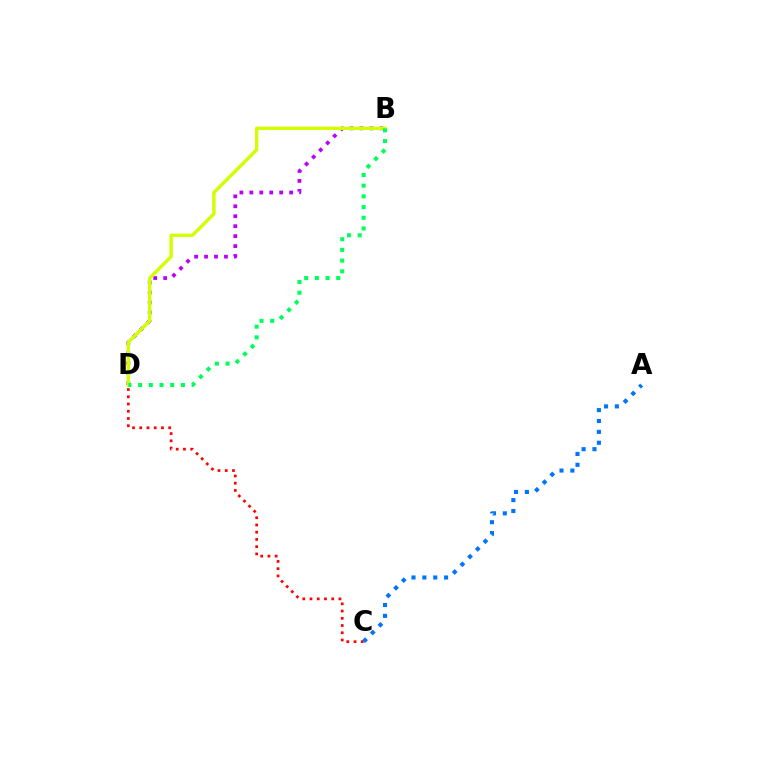{('B', 'D'): [{'color': '#b900ff', 'line_style': 'dotted', 'thickness': 2.7}, {'color': '#d1ff00', 'line_style': 'solid', 'thickness': 2.42}, {'color': '#00ff5c', 'line_style': 'dotted', 'thickness': 2.91}], ('C', 'D'): [{'color': '#ff0000', 'line_style': 'dotted', 'thickness': 1.97}], ('A', 'C'): [{'color': '#0074ff', 'line_style': 'dotted', 'thickness': 2.95}]}